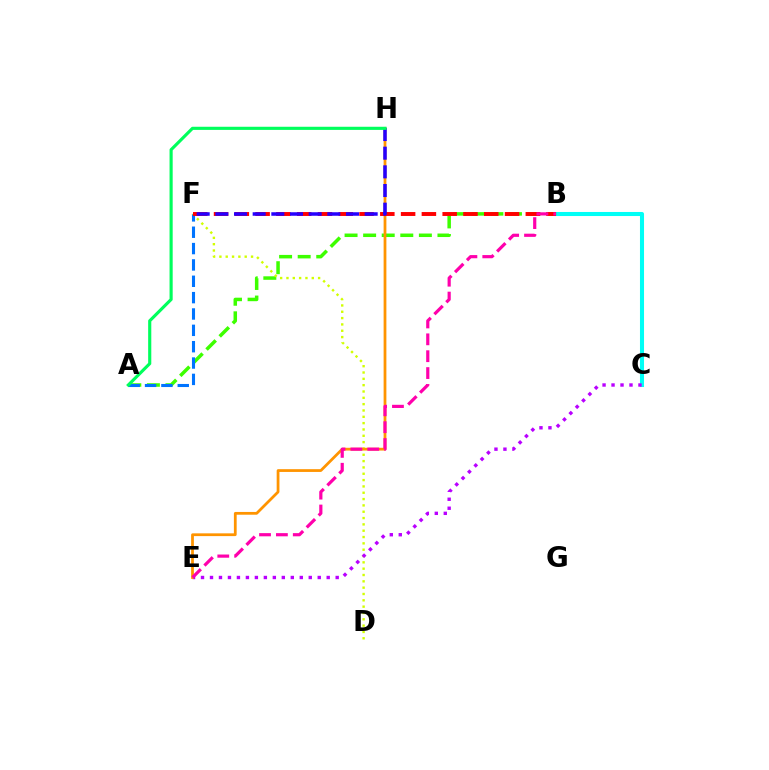{('B', 'C'): [{'color': '#00fff6', 'line_style': 'solid', 'thickness': 2.92}], ('A', 'B'): [{'color': '#3dff00', 'line_style': 'dashed', 'thickness': 2.52}], ('D', 'F'): [{'color': '#d1ff00', 'line_style': 'dotted', 'thickness': 1.72}], ('C', 'E'): [{'color': '#b900ff', 'line_style': 'dotted', 'thickness': 2.44}], ('E', 'H'): [{'color': '#ff9400', 'line_style': 'solid', 'thickness': 1.99}], ('A', 'F'): [{'color': '#0074ff', 'line_style': 'dashed', 'thickness': 2.22}], ('B', 'F'): [{'color': '#ff0000', 'line_style': 'dashed', 'thickness': 2.82}], ('F', 'H'): [{'color': '#2500ff', 'line_style': 'dashed', 'thickness': 2.54}], ('B', 'E'): [{'color': '#ff00ac', 'line_style': 'dashed', 'thickness': 2.29}], ('A', 'H'): [{'color': '#00ff5c', 'line_style': 'solid', 'thickness': 2.26}]}